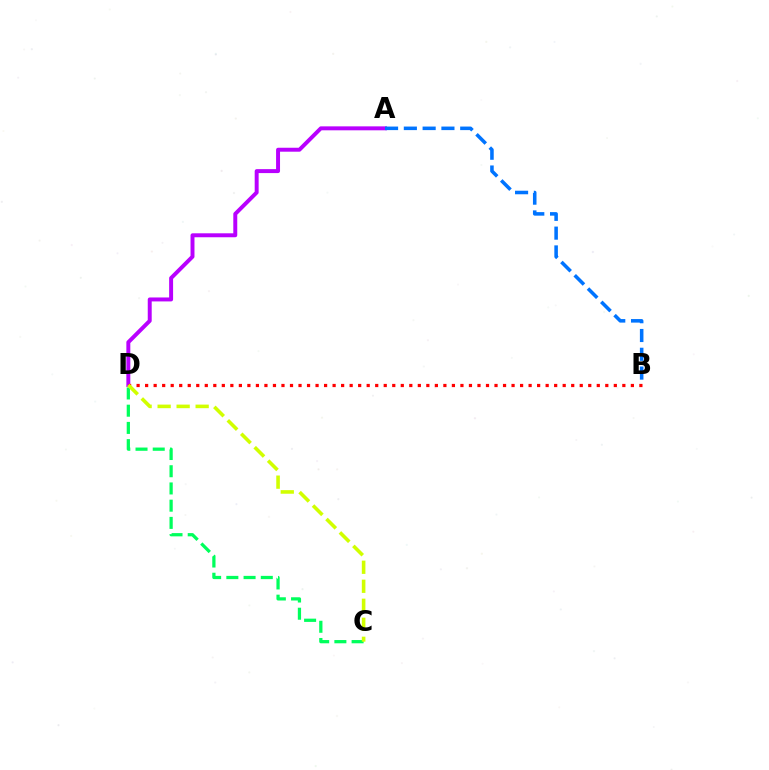{('A', 'D'): [{'color': '#b900ff', 'line_style': 'solid', 'thickness': 2.85}], ('C', 'D'): [{'color': '#00ff5c', 'line_style': 'dashed', 'thickness': 2.34}, {'color': '#d1ff00', 'line_style': 'dashed', 'thickness': 2.58}], ('A', 'B'): [{'color': '#0074ff', 'line_style': 'dashed', 'thickness': 2.55}], ('B', 'D'): [{'color': '#ff0000', 'line_style': 'dotted', 'thickness': 2.32}]}